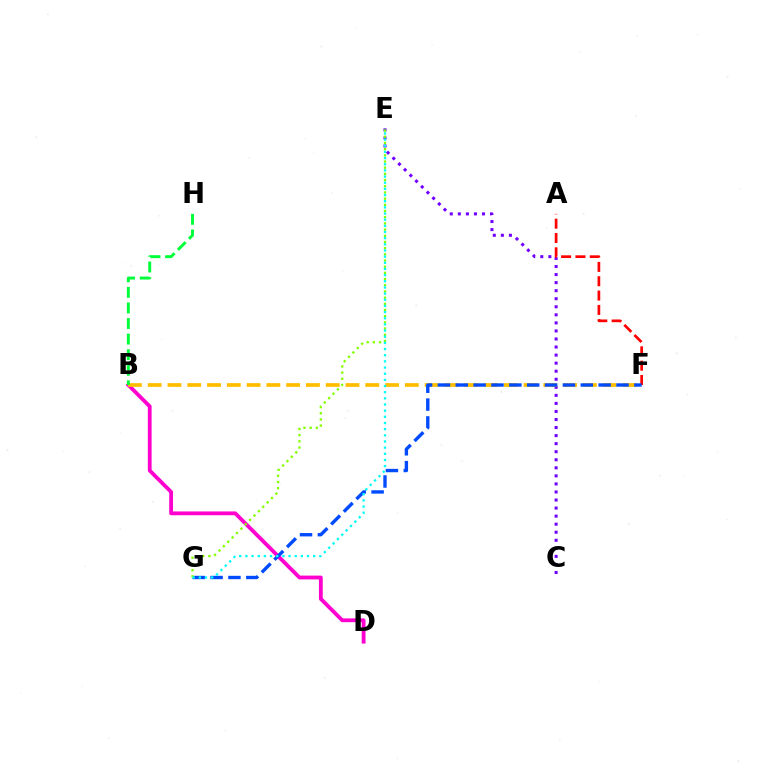{('C', 'E'): [{'color': '#7200ff', 'line_style': 'dotted', 'thickness': 2.19}], ('B', 'D'): [{'color': '#ff00cf', 'line_style': 'solid', 'thickness': 2.74}], ('A', 'F'): [{'color': '#ff0000', 'line_style': 'dashed', 'thickness': 1.95}], ('B', 'F'): [{'color': '#ffbd00', 'line_style': 'dashed', 'thickness': 2.69}], ('F', 'G'): [{'color': '#004bff', 'line_style': 'dashed', 'thickness': 2.43}], ('E', 'G'): [{'color': '#84ff00', 'line_style': 'dotted', 'thickness': 1.68}, {'color': '#00fff6', 'line_style': 'dotted', 'thickness': 1.67}], ('B', 'H'): [{'color': '#00ff39', 'line_style': 'dashed', 'thickness': 2.12}]}